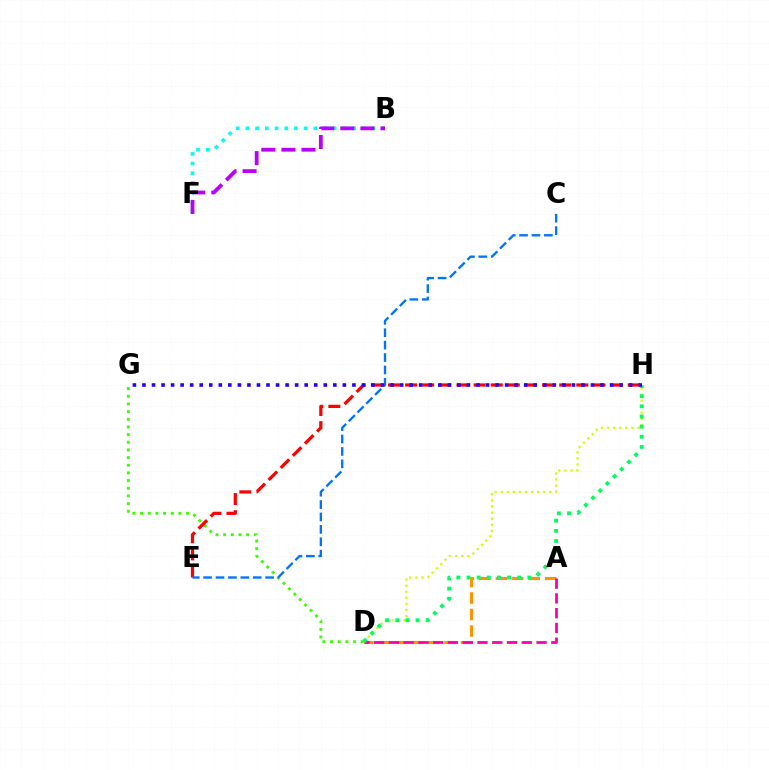{('D', 'H'): [{'color': '#d1ff00', 'line_style': 'dotted', 'thickness': 1.65}, {'color': '#00ff5c', 'line_style': 'dotted', 'thickness': 2.76}], ('D', 'G'): [{'color': '#3dff00', 'line_style': 'dotted', 'thickness': 2.08}], ('E', 'H'): [{'color': '#ff0000', 'line_style': 'dashed', 'thickness': 2.33}], ('C', 'E'): [{'color': '#0074ff', 'line_style': 'dashed', 'thickness': 1.68}], ('B', 'F'): [{'color': '#00fff6', 'line_style': 'dotted', 'thickness': 2.64}, {'color': '#b900ff', 'line_style': 'dashed', 'thickness': 2.73}], ('A', 'D'): [{'color': '#ff9400', 'line_style': 'dashed', 'thickness': 2.24}, {'color': '#ff00ac', 'line_style': 'dashed', 'thickness': 2.01}], ('G', 'H'): [{'color': '#2500ff', 'line_style': 'dotted', 'thickness': 2.59}]}